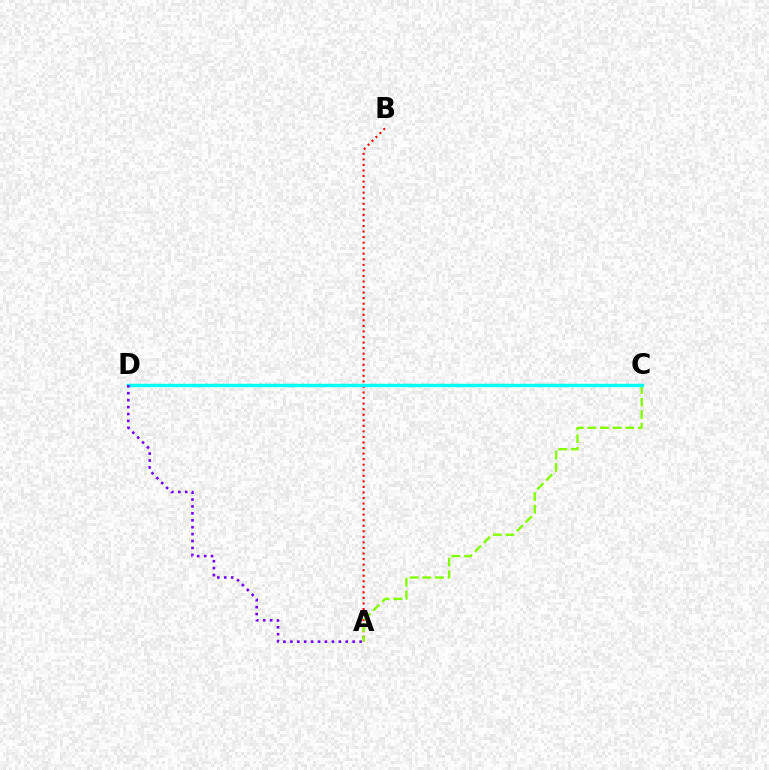{('A', 'B'): [{'color': '#ff0000', 'line_style': 'dotted', 'thickness': 1.51}], ('A', 'C'): [{'color': '#84ff00', 'line_style': 'dashed', 'thickness': 1.71}], ('C', 'D'): [{'color': '#00fff6', 'line_style': 'solid', 'thickness': 2.45}], ('A', 'D'): [{'color': '#7200ff', 'line_style': 'dotted', 'thickness': 1.88}]}